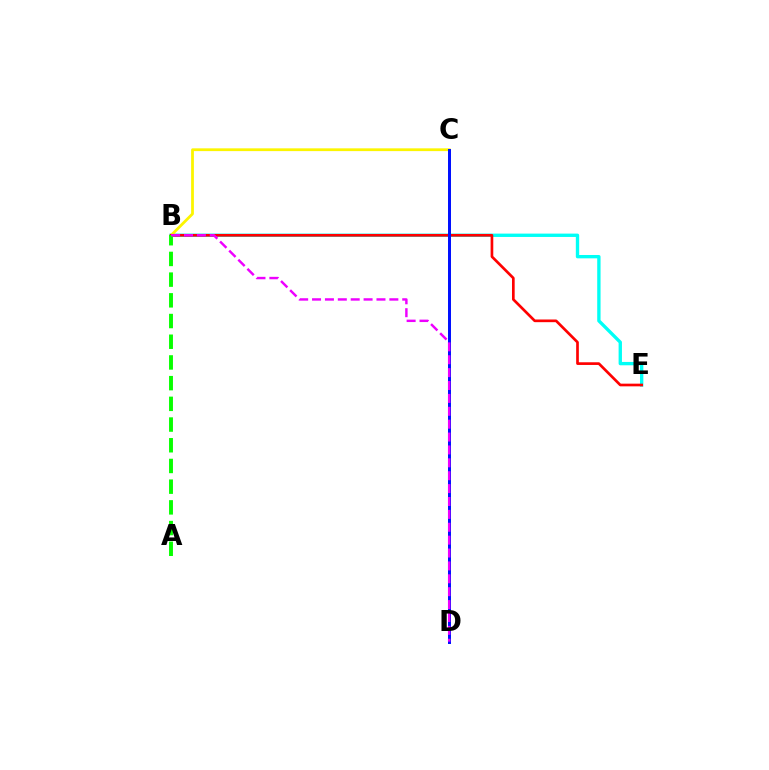{('B', 'E'): [{'color': '#00fff6', 'line_style': 'solid', 'thickness': 2.41}, {'color': '#ff0000', 'line_style': 'solid', 'thickness': 1.93}], ('B', 'C'): [{'color': '#fcf500', 'line_style': 'solid', 'thickness': 2.0}], ('A', 'B'): [{'color': '#08ff00', 'line_style': 'dashed', 'thickness': 2.81}], ('C', 'D'): [{'color': '#0010ff', 'line_style': 'solid', 'thickness': 2.15}], ('B', 'D'): [{'color': '#ee00ff', 'line_style': 'dashed', 'thickness': 1.75}]}